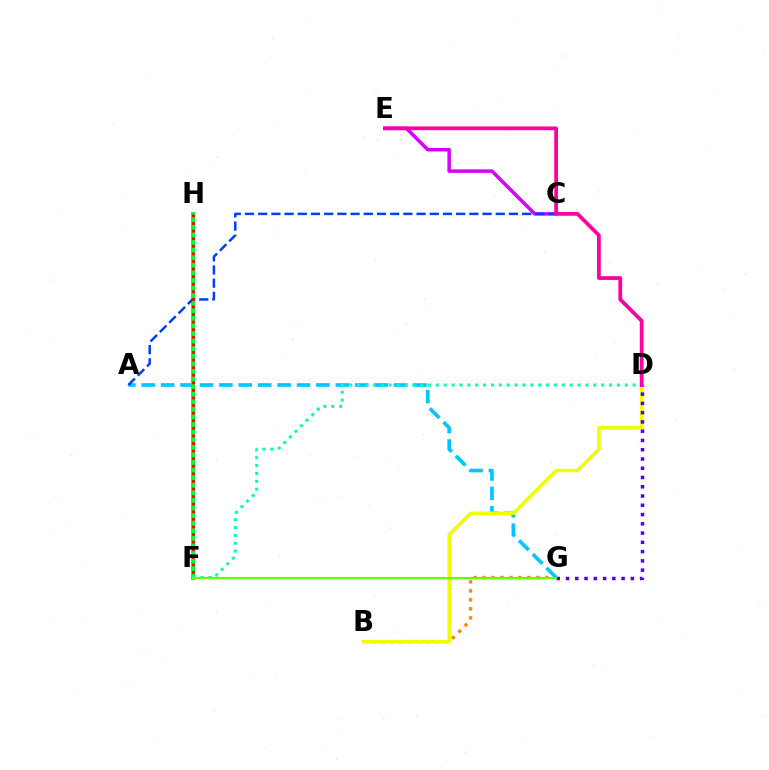{('B', 'G'): [{'color': '#ff8800', 'line_style': 'dotted', 'thickness': 2.44}], ('C', 'E'): [{'color': '#d600ff', 'line_style': 'solid', 'thickness': 2.52}], ('A', 'G'): [{'color': '#00c7ff', 'line_style': 'dashed', 'thickness': 2.64}], ('B', 'D'): [{'color': '#eeff00', 'line_style': 'solid', 'thickness': 2.53}], ('F', 'H'): [{'color': '#00ff27', 'line_style': 'solid', 'thickness': 2.83}, {'color': '#ff0000', 'line_style': 'dotted', 'thickness': 2.06}], ('A', 'C'): [{'color': '#003fff', 'line_style': 'dashed', 'thickness': 1.79}], ('D', 'G'): [{'color': '#4f00ff', 'line_style': 'dotted', 'thickness': 2.52}], ('D', 'F'): [{'color': '#00ffaf', 'line_style': 'dotted', 'thickness': 2.14}], ('F', 'G'): [{'color': '#66ff00', 'line_style': 'solid', 'thickness': 1.56}], ('D', 'E'): [{'color': '#ff00a0', 'line_style': 'solid', 'thickness': 2.71}]}